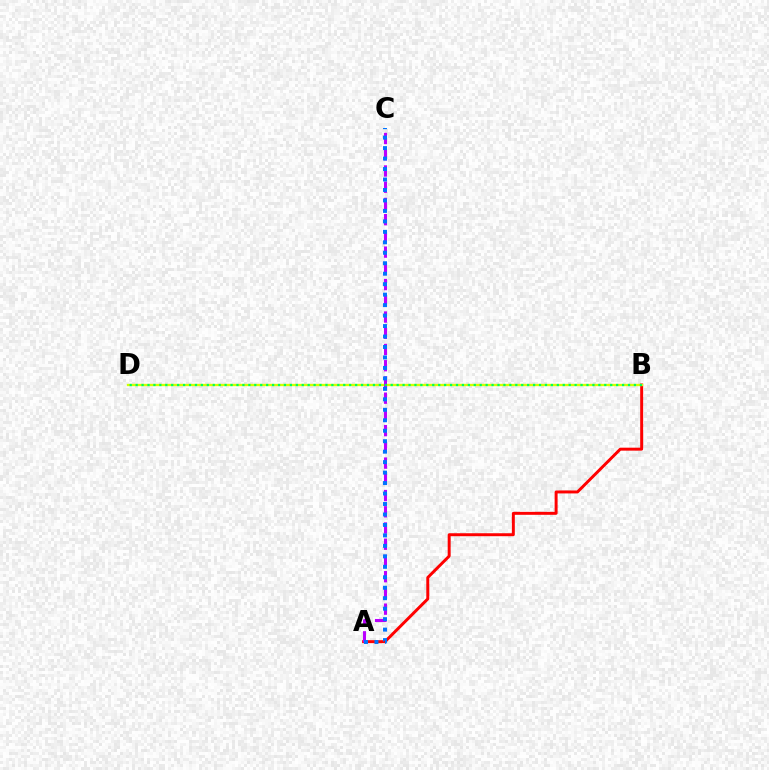{('A', 'B'): [{'color': '#ff0000', 'line_style': 'solid', 'thickness': 2.13}], ('B', 'D'): [{'color': '#d1ff00', 'line_style': 'solid', 'thickness': 1.68}, {'color': '#00ff5c', 'line_style': 'dotted', 'thickness': 1.61}], ('A', 'C'): [{'color': '#b900ff', 'line_style': 'dashed', 'thickness': 2.2}, {'color': '#0074ff', 'line_style': 'dotted', 'thickness': 2.84}]}